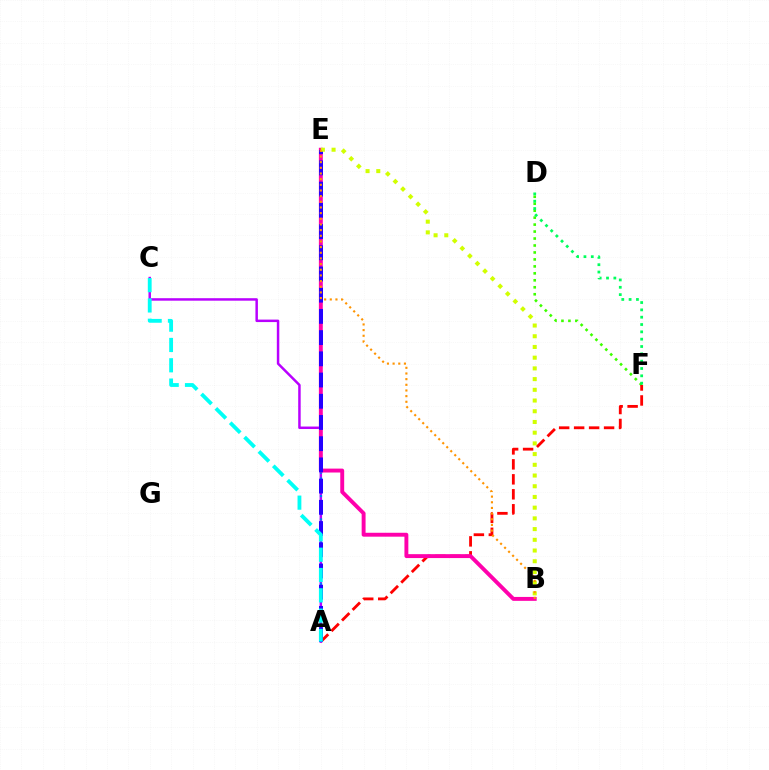{('D', 'F'): [{'color': '#3dff00', 'line_style': 'dotted', 'thickness': 1.89}, {'color': '#00ff5c', 'line_style': 'dotted', 'thickness': 1.99}], ('A', 'F'): [{'color': '#ff0000', 'line_style': 'dashed', 'thickness': 2.03}], ('A', 'C'): [{'color': '#b900ff', 'line_style': 'solid', 'thickness': 1.79}, {'color': '#00fff6', 'line_style': 'dashed', 'thickness': 2.76}], ('A', 'E'): [{'color': '#0074ff', 'line_style': 'dotted', 'thickness': 1.59}, {'color': '#2500ff', 'line_style': 'dashed', 'thickness': 2.88}], ('B', 'E'): [{'color': '#ff00ac', 'line_style': 'solid', 'thickness': 2.81}, {'color': '#d1ff00', 'line_style': 'dotted', 'thickness': 2.91}, {'color': '#ff9400', 'line_style': 'dotted', 'thickness': 1.54}]}